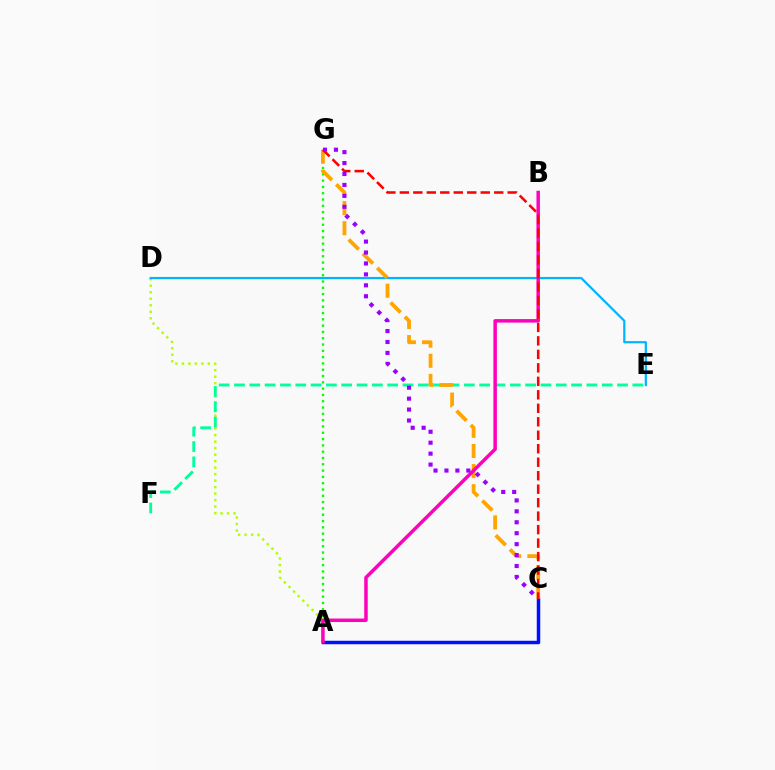{('A', 'D'): [{'color': '#b3ff00', 'line_style': 'dotted', 'thickness': 1.76}], ('E', 'F'): [{'color': '#00ff9d', 'line_style': 'dashed', 'thickness': 2.08}], ('A', 'G'): [{'color': '#08ff00', 'line_style': 'dotted', 'thickness': 1.71}], ('D', 'E'): [{'color': '#00b5ff', 'line_style': 'solid', 'thickness': 1.61}], ('A', 'C'): [{'color': '#0010ff', 'line_style': 'solid', 'thickness': 2.5}], ('C', 'G'): [{'color': '#ffa500', 'line_style': 'dashed', 'thickness': 2.73}, {'color': '#ff0000', 'line_style': 'dashed', 'thickness': 1.83}, {'color': '#9b00ff', 'line_style': 'dotted', 'thickness': 2.97}], ('A', 'B'): [{'color': '#ff00bd', 'line_style': 'solid', 'thickness': 2.51}]}